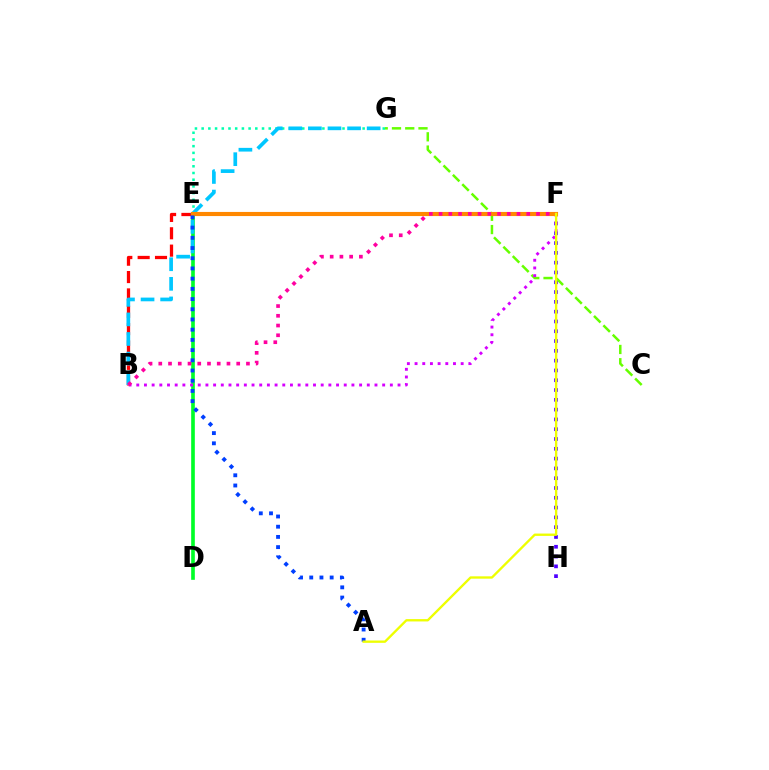{('F', 'H'): [{'color': '#4f00ff', 'line_style': 'dotted', 'thickness': 2.66}], ('D', 'E'): [{'color': '#00ff27', 'line_style': 'solid', 'thickness': 2.63}], ('E', 'G'): [{'color': '#00ffaf', 'line_style': 'dotted', 'thickness': 1.82}], ('B', 'E'): [{'color': '#ff0000', 'line_style': 'dashed', 'thickness': 2.36}], ('C', 'G'): [{'color': '#66ff00', 'line_style': 'dashed', 'thickness': 1.8}], ('B', 'F'): [{'color': '#d600ff', 'line_style': 'dotted', 'thickness': 2.09}, {'color': '#ff00a0', 'line_style': 'dotted', 'thickness': 2.65}], ('B', 'G'): [{'color': '#00c7ff', 'line_style': 'dashed', 'thickness': 2.66}], ('E', 'F'): [{'color': '#ff8800', 'line_style': 'solid', 'thickness': 2.97}], ('A', 'E'): [{'color': '#003fff', 'line_style': 'dotted', 'thickness': 2.77}], ('A', 'F'): [{'color': '#eeff00', 'line_style': 'solid', 'thickness': 1.69}]}